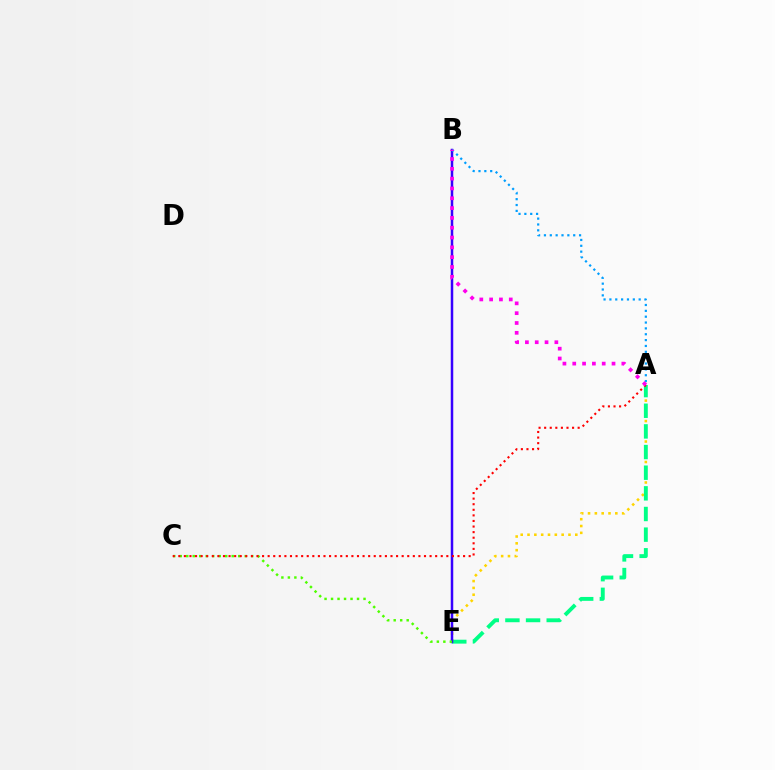{('A', 'E'): [{'color': '#ffd500', 'line_style': 'dotted', 'thickness': 1.85}, {'color': '#00ff86', 'line_style': 'dashed', 'thickness': 2.81}], ('B', 'E'): [{'color': '#3700ff', 'line_style': 'solid', 'thickness': 1.8}], ('C', 'E'): [{'color': '#4fff00', 'line_style': 'dotted', 'thickness': 1.77}], ('A', 'B'): [{'color': '#009eff', 'line_style': 'dotted', 'thickness': 1.59}, {'color': '#ff00ed', 'line_style': 'dotted', 'thickness': 2.67}], ('A', 'C'): [{'color': '#ff0000', 'line_style': 'dotted', 'thickness': 1.52}]}